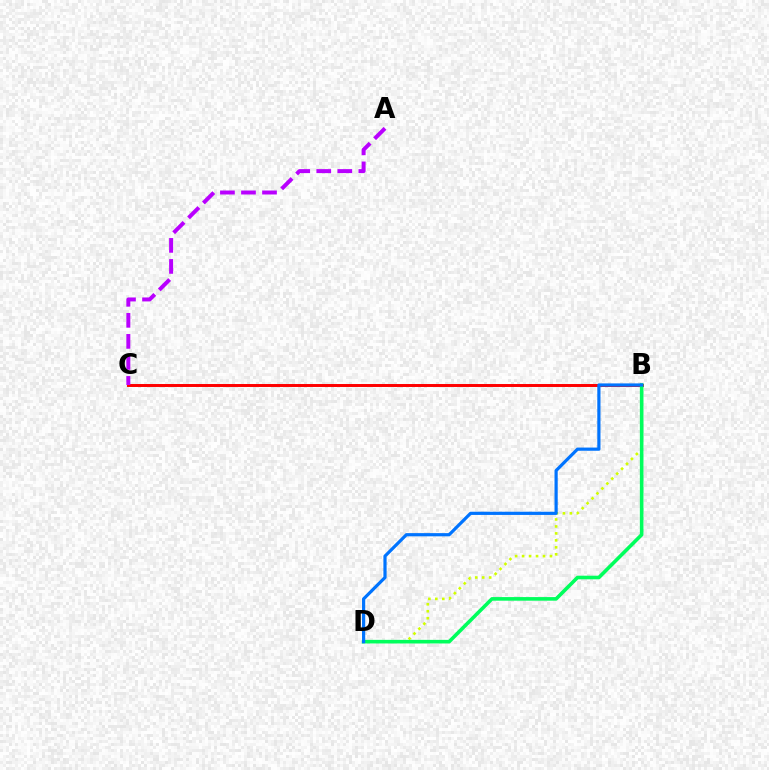{('B', 'D'): [{'color': '#d1ff00', 'line_style': 'dotted', 'thickness': 1.89}, {'color': '#00ff5c', 'line_style': 'solid', 'thickness': 2.59}, {'color': '#0074ff', 'line_style': 'solid', 'thickness': 2.3}], ('B', 'C'): [{'color': '#ff0000', 'line_style': 'solid', 'thickness': 2.13}], ('A', 'C'): [{'color': '#b900ff', 'line_style': 'dashed', 'thickness': 2.86}]}